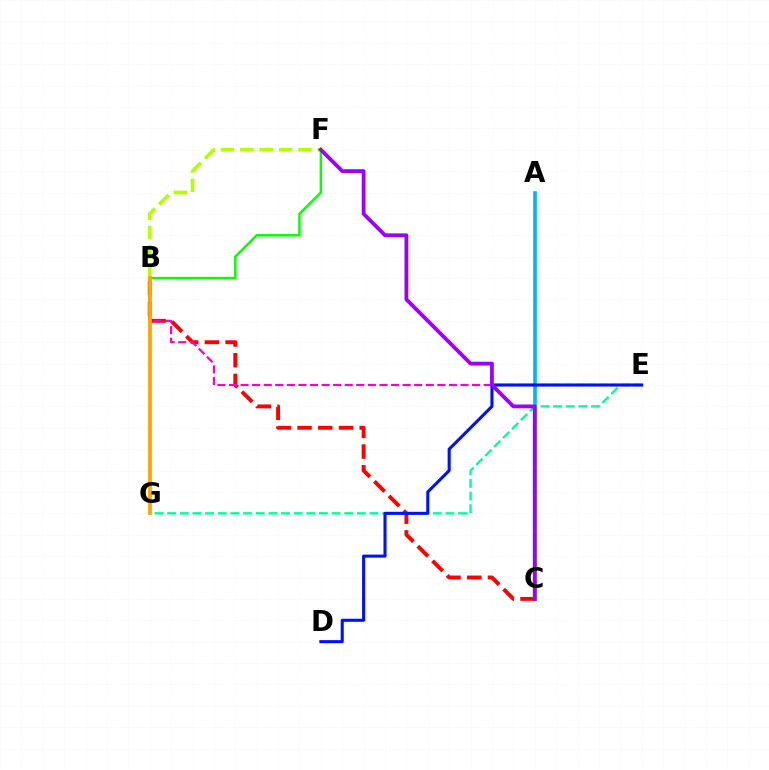{('A', 'C'): [{'color': '#00b5ff', 'line_style': 'solid', 'thickness': 2.64}], ('B', 'C'): [{'color': '#ff0000', 'line_style': 'dashed', 'thickness': 2.81}], ('E', 'G'): [{'color': '#00ff9d', 'line_style': 'dashed', 'thickness': 1.72}], ('B', 'F'): [{'color': '#b3ff00', 'line_style': 'dashed', 'thickness': 2.63}, {'color': '#08ff00', 'line_style': 'solid', 'thickness': 1.78}], ('B', 'E'): [{'color': '#ff00bd', 'line_style': 'dashed', 'thickness': 1.57}], ('D', 'E'): [{'color': '#0010ff', 'line_style': 'solid', 'thickness': 2.21}], ('B', 'G'): [{'color': '#ffa500', 'line_style': 'solid', 'thickness': 2.71}], ('C', 'F'): [{'color': '#9b00ff', 'line_style': 'solid', 'thickness': 2.73}]}